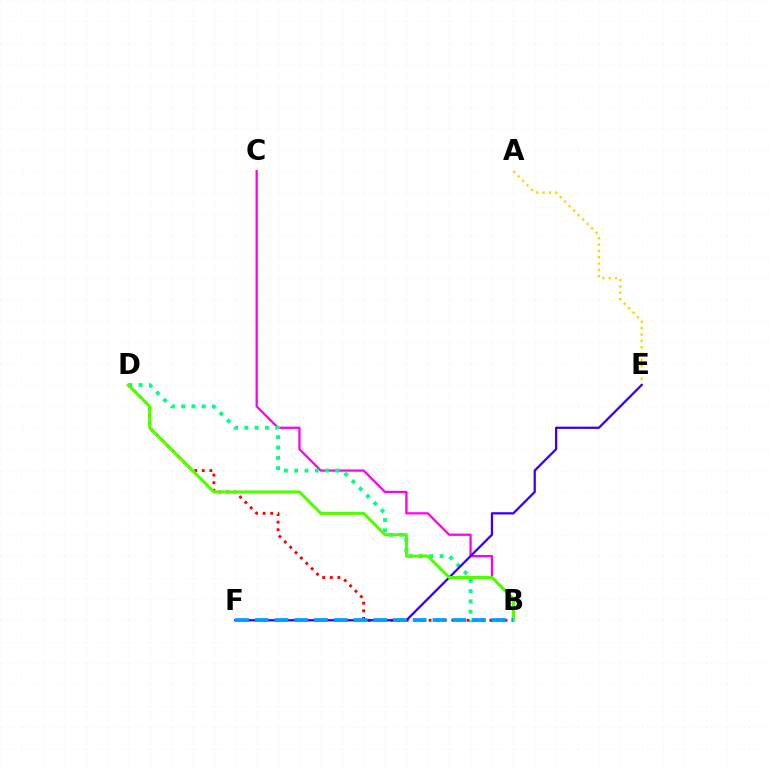{('A', 'E'): [{'color': '#ffd500', 'line_style': 'dotted', 'thickness': 1.72}], ('B', 'C'): [{'color': '#ff00ed', 'line_style': 'solid', 'thickness': 1.63}], ('B', 'D'): [{'color': '#00ff86', 'line_style': 'dotted', 'thickness': 2.8}, {'color': '#ff0000', 'line_style': 'dotted', 'thickness': 2.06}, {'color': '#4fff00', 'line_style': 'solid', 'thickness': 2.21}], ('E', 'F'): [{'color': '#3700ff', 'line_style': 'solid', 'thickness': 1.63}], ('B', 'F'): [{'color': '#009eff', 'line_style': 'dashed', 'thickness': 2.68}]}